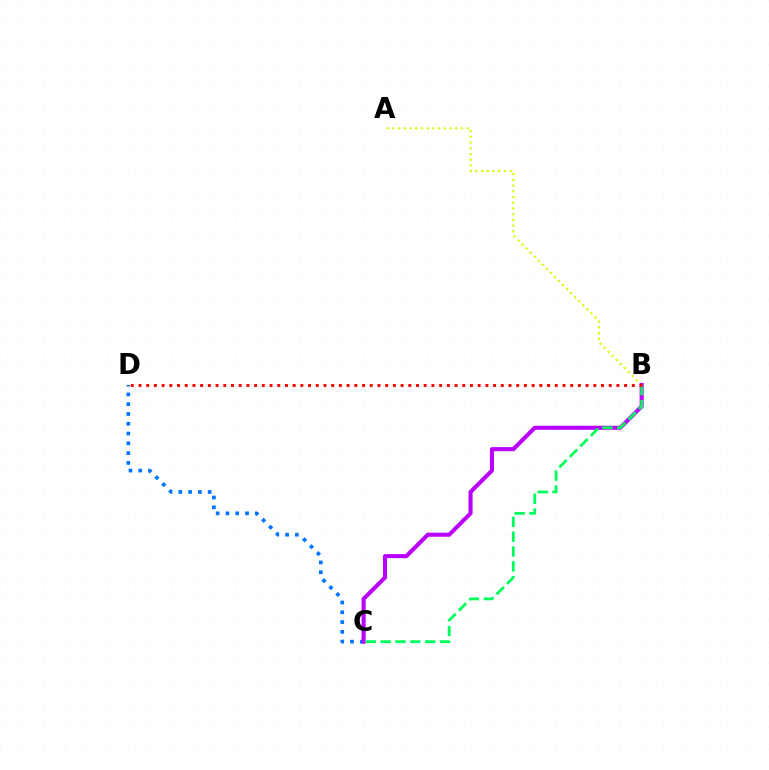{('A', 'B'): [{'color': '#d1ff00', 'line_style': 'dotted', 'thickness': 1.55}], ('C', 'D'): [{'color': '#0074ff', 'line_style': 'dotted', 'thickness': 2.66}], ('B', 'C'): [{'color': '#b900ff', 'line_style': 'solid', 'thickness': 2.94}, {'color': '#00ff5c', 'line_style': 'dashed', 'thickness': 2.01}], ('B', 'D'): [{'color': '#ff0000', 'line_style': 'dotted', 'thickness': 2.09}]}